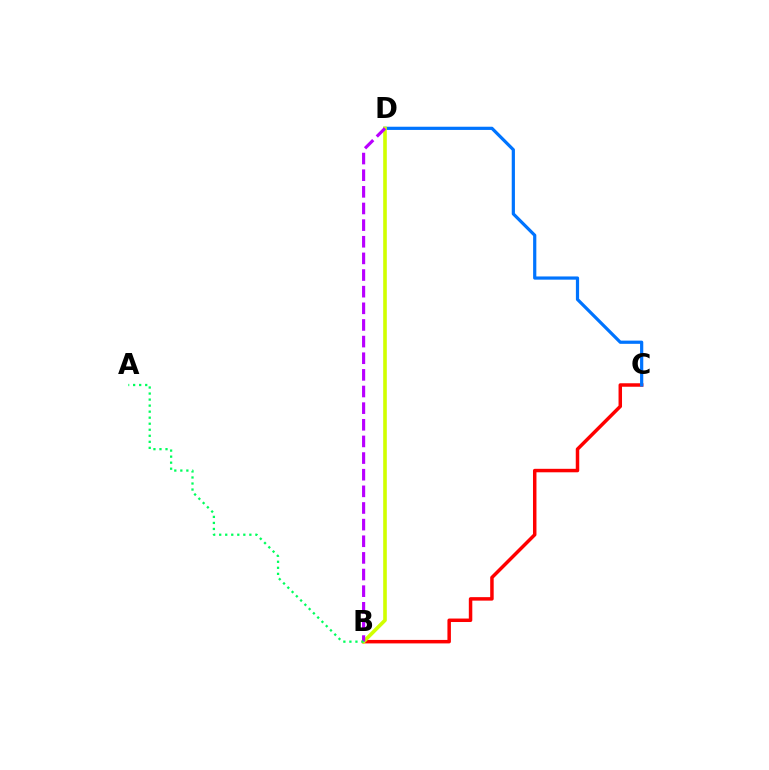{('B', 'C'): [{'color': '#ff0000', 'line_style': 'solid', 'thickness': 2.5}], ('C', 'D'): [{'color': '#0074ff', 'line_style': 'solid', 'thickness': 2.31}], ('B', 'D'): [{'color': '#d1ff00', 'line_style': 'solid', 'thickness': 2.61}, {'color': '#b900ff', 'line_style': 'dashed', 'thickness': 2.26}], ('A', 'B'): [{'color': '#00ff5c', 'line_style': 'dotted', 'thickness': 1.64}]}